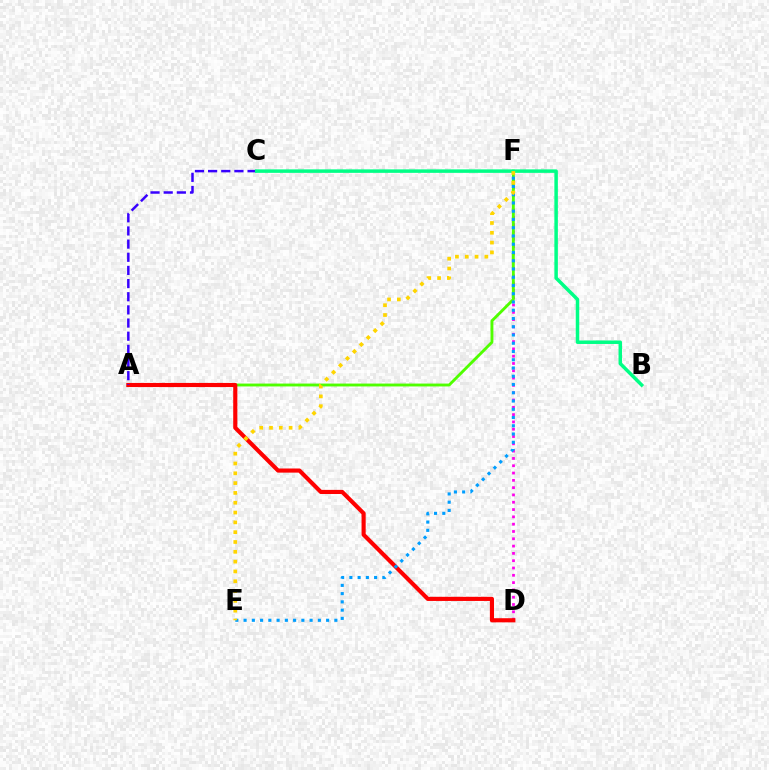{('D', 'F'): [{'color': '#ff00ed', 'line_style': 'dotted', 'thickness': 1.98}], ('A', 'F'): [{'color': '#4fff00', 'line_style': 'solid', 'thickness': 2.07}], ('A', 'D'): [{'color': '#ff0000', 'line_style': 'solid', 'thickness': 2.97}], ('E', 'F'): [{'color': '#009eff', 'line_style': 'dotted', 'thickness': 2.24}, {'color': '#ffd500', 'line_style': 'dotted', 'thickness': 2.67}], ('A', 'C'): [{'color': '#3700ff', 'line_style': 'dashed', 'thickness': 1.79}], ('B', 'C'): [{'color': '#00ff86', 'line_style': 'solid', 'thickness': 2.51}]}